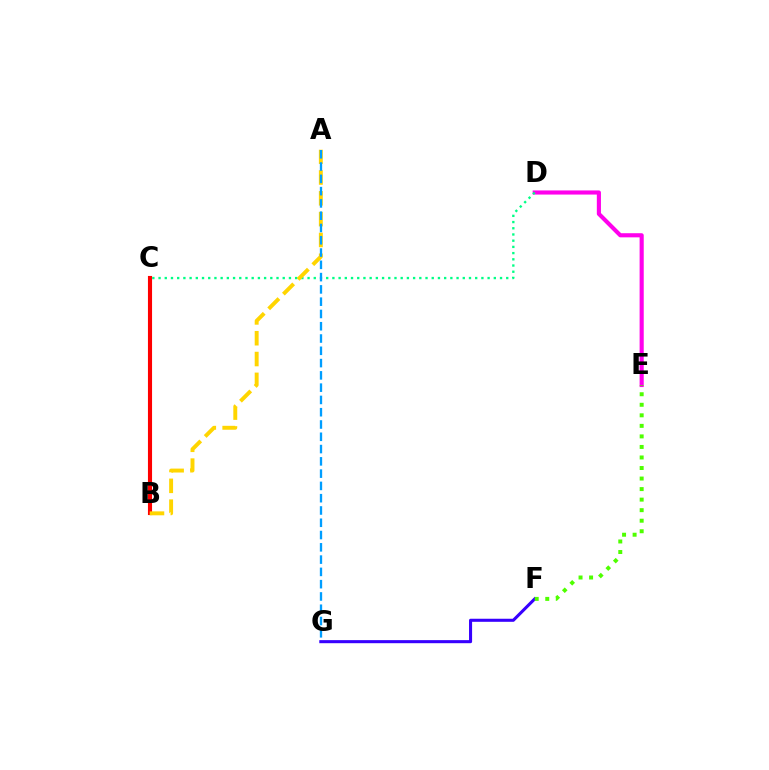{('D', 'E'): [{'color': '#ff00ed', 'line_style': 'solid', 'thickness': 2.97}], ('C', 'D'): [{'color': '#00ff86', 'line_style': 'dotted', 'thickness': 1.69}], ('B', 'C'): [{'color': '#ff0000', 'line_style': 'solid', 'thickness': 2.96}], ('A', 'B'): [{'color': '#ffd500', 'line_style': 'dashed', 'thickness': 2.83}], ('A', 'G'): [{'color': '#009eff', 'line_style': 'dashed', 'thickness': 1.67}], ('F', 'G'): [{'color': '#3700ff', 'line_style': 'solid', 'thickness': 2.21}], ('E', 'F'): [{'color': '#4fff00', 'line_style': 'dotted', 'thickness': 2.86}]}